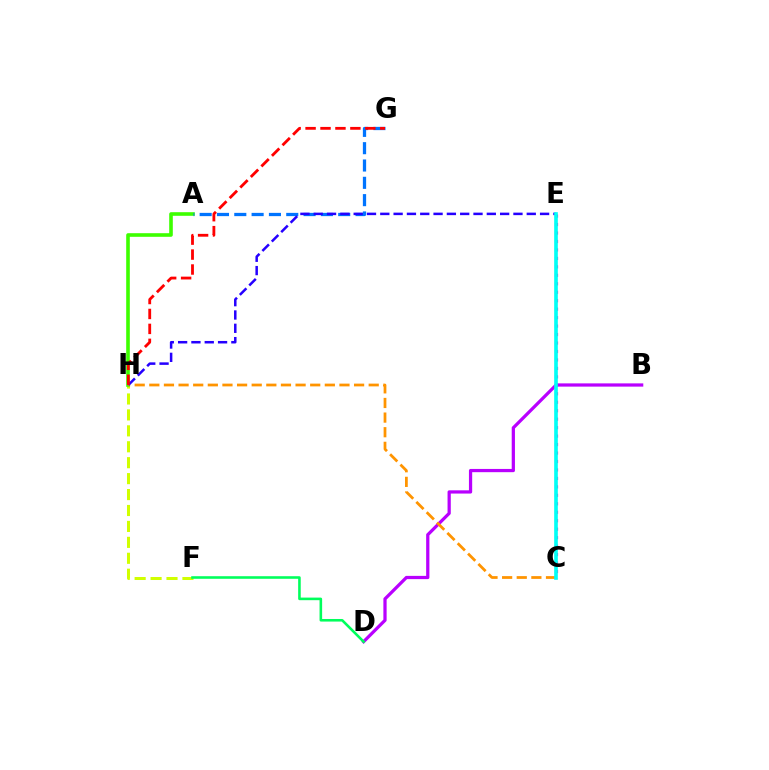{('F', 'H'): [{'color': '#d1ff00', 'line_style': 'dashed', 'thickness': 2.16}], ('A', 'H'): [{'color': '#3dff00', 'line_style': 'solid', 'thickness': 2.6}], ('C', 'E'): [{'color': '#ff00ac', 'line_style': 'dotted', 'thickness': 2.3}, {'color': '#00fff6', 'line_style': 'solid', 'thickness': 2.62}], ('A', 'G'): [{'color': '#0074ff', 'line_style': 'dashed', 'thickness': 2.35}], ('B', 'D'): [{'color': '#b900ff', 'line_style': 'solid', 'thickness': 2.33}], ('C', 'H'): [{'color': '#ff9400', 'line_style': 'dashed', 'thickness': 1.99}], ('D', 'F'): [{'color': '#00ff5c', 'line_style': 'solid', 'thickness': 1.86}], ('E', 'H'): [{'color': '#2500ff', 'line_style': 'dashed', 'thickness': 1.81}], ('G', 'H'): [{'color': '#ff0000', 'line_style': 'dashed', 'thickness': 2.03}]}